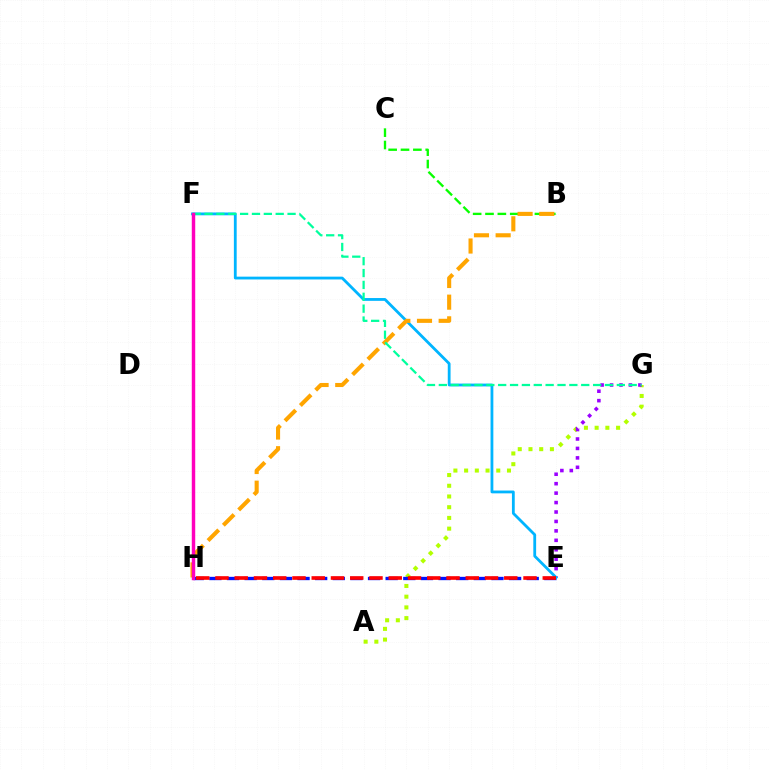{('A', 'G'): [{'color': '#b3ff00', 'line_style': 'dotted', 'thickness': 2.91}], ('E', 'G'): [{'color': '#9b00ff', 'line_style': 'dotted', 'thickness': 2.56}], ('E', 'H'): [{'color': '#0010ff', 'line_style': 'dashed', 'thickness': 2.39}, {'color': '#ff0000', 'line_style': 'dashed', 'thickness': 2.62}], ('B', 'C'): [{'color': '#08ff00', 'line_style': 'dashed', 'thickness': 1.68}], ('E', 'F'): [{'color': '#00b5ff', 'line_style': 'solid', 'thickness': 2.02}], ('B', 'H'): [{'color': '#ffa500', 'line_style': 'dashed', 'thickness': 2.94}], ('F', 'G'): [{'color': '#00ff9d', 'line_style': 'dashed', 'thickness': 1.61}], ('F', 'H'): [{'color': '#ff00bd', 'line_style': 'solid', 'thickness': 2.48}]}